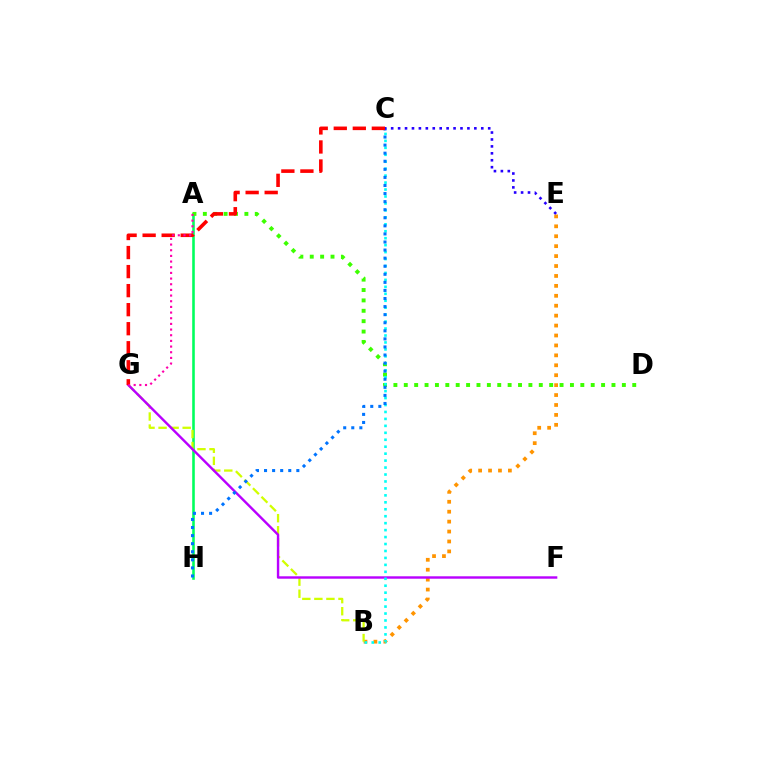{('A', 'H'): [{'color': '#00ff5c', 'line_style': 'solid', 'thickness': 1.86}], ('B', 'E'): [{'color': '#ff9400', 'line_style': 'dotted', 'thickness': 2.7}], ('A', 'D'): [{'color': '#3dff00', 'line_style': 'dotted', 'thickness': 2.82}], ('B', 'G'): [{'color': '#d1ff00', 'line_style': 'dashed', 'thickness': 1.64}], ('F', 'G'): [{'color': '#b900ff', 'line_style': 'solid', 'thickness': 1.74}], ('B', 'C'): [{'color': '#00fff6', 'line_style': 'dotted', 'thickness': 1.89}], ('C', 'H'): [{'color': '#0074ff', 'line_style': 'dotted', 'thickness': 2.19}], ('C', 'G'): [{'color': '#ff0000', 'line_style': 'dashed', 'thickness': 2.59}], ('C', 'E'): [{'color': '#2500ff', 'line_style': 'dotted', 'thickness': 1.88}], ('A', 'G'): [{'color': '#ff00ac', 'line_style': 'dotted', 'thickness': 1.54}]}